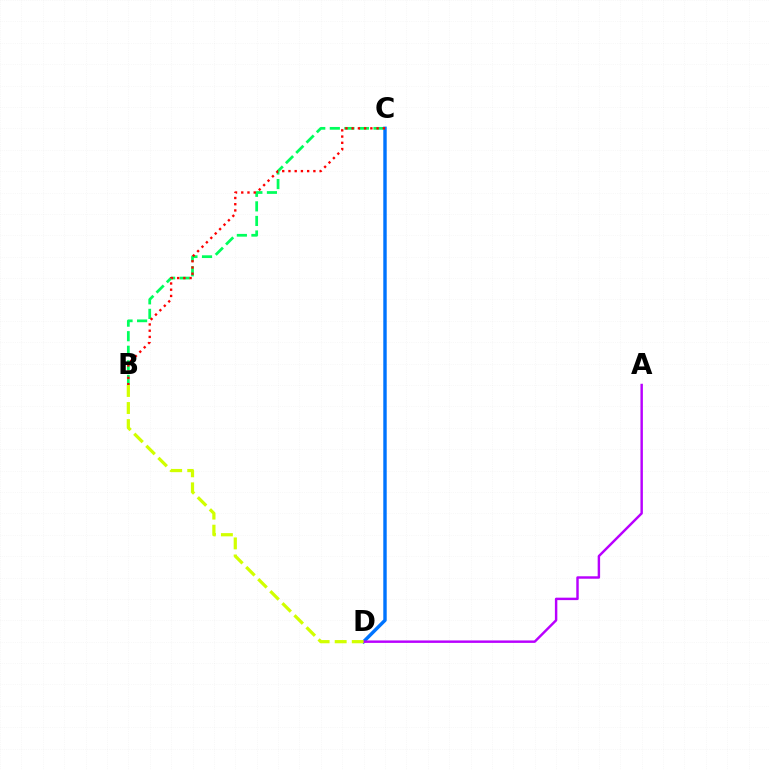{('C', 'D'): [{'color': '#0074ff', 'line_style': 'solid', 'thickness': 2.46}], ('B', 'C'): [{'color': '#00ff5c', 'line_style': 'dashed', 'thickness': 1.98}, {'color': '#ff0000', 'line_style': 'dotted', 'thickness': 1.69}], ('A', 'D'): [{'color': '#b900ff', 'line_style': 'solid', 'thickness': 1.76}], ('B', 'D'): [{'color': '#d1ff00', 'line_style': 'dashed', 'thickness': 2.32}]}